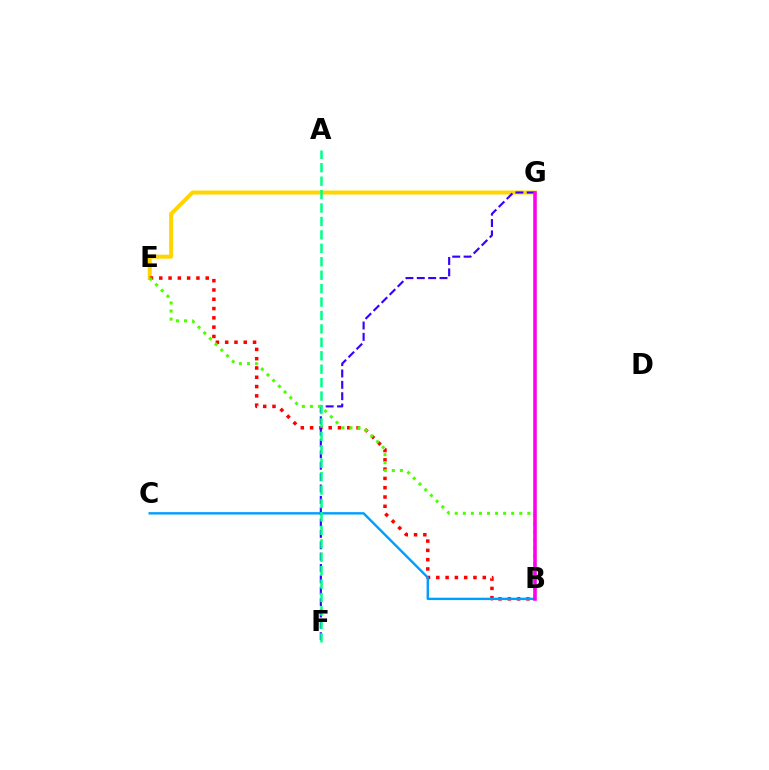{('E', 'G'): [{'color': '#ffd500', 'line_style': 'solid', 'thickness': 2.87}], ('B', 'E'): [{'color': '#ff0000', 'line_style': 'dotted', 'thickness': 2.52}, {'color': '#4fff00', 'line_style': 'dotted', 'thickness': 2.19}], ('F', 'G'): [{'color': '#3700ff', 'line_style': 'dashed', 'thickness': 1.54}], ('B', 'C'): [{'color': '#009eff', 'line_style': 'solid', 'thickness': 1.73}], ('B', 'G'): [{'color': '#ff00ed', 'line_style': 'solid', 'thickness': 2.56}], ('A', 'F'): [{'color': '#00ff86', 'line_style': 'dashed', 'thickness': 1.82}]}